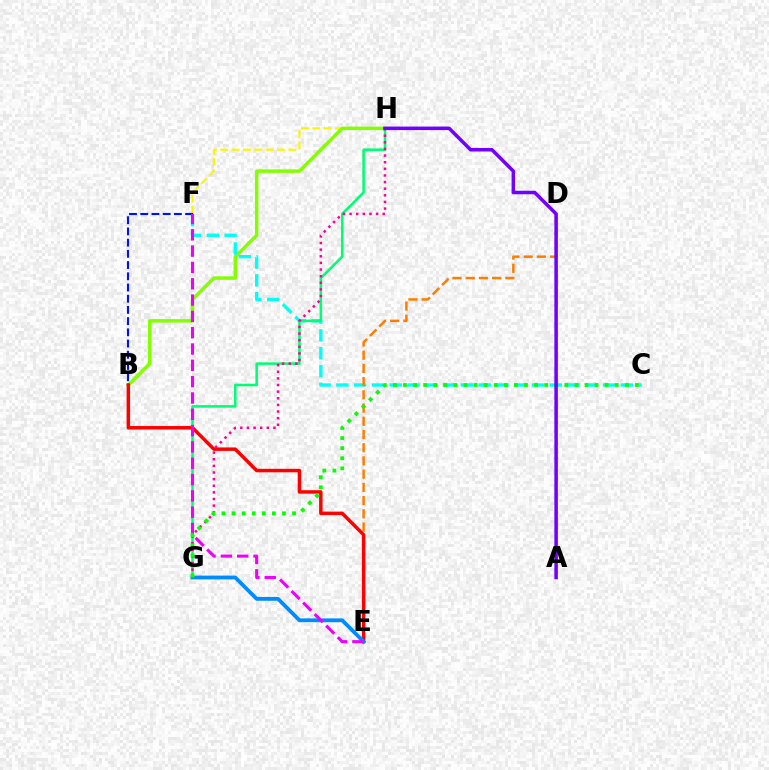{('F', 'H'): [{'color': '#fcf500', 'line_style': 'dashed', 'thickness': 1.54}], ('B', 'H'): [{'color': '#84ff00', 'line_style': 'solid', 'thickness': 2.49}], ('C', 'F'): [{'color': '#00fff6', 'line_style': 'dashed', 'thickness': 2.42}], ('G', 'H'): [{'color': '#00ff74', 'line_style': 'solid', 'thickness': 1.83}, {'color': '#ff0094', 'line_style': 'dotted', 'thickness': 1.8}], ('D', 'E'): [{'color': '#ff7c00', 'line_style': 'dashed', 'thickness': 1.8}], ('B', 'F'): [{'color': '#0010ff', 'line_style': 'dashed', 'thickness': 1.52}], ('B', 'E'): [{'color': '#ff0000', 'line_style': 'solid', 'thickness': 2.5}], ('E', 'G'): [{'color': '#008cff', 'line_style': 'solid', 'thickness': 2.74}], ('E', 'F'): [{'color': '#ee00ff', 'line_style': 'dashed', 'thickness': 2.22}], ('C', 'G'): [{'color': '#08ff00', 'line_style': 'dotted', 'thickness': 2.74}], ('A', 'H'): [{'color': '#7200ff', 'line_style': 'solid', 'thickness': 2.54}]}